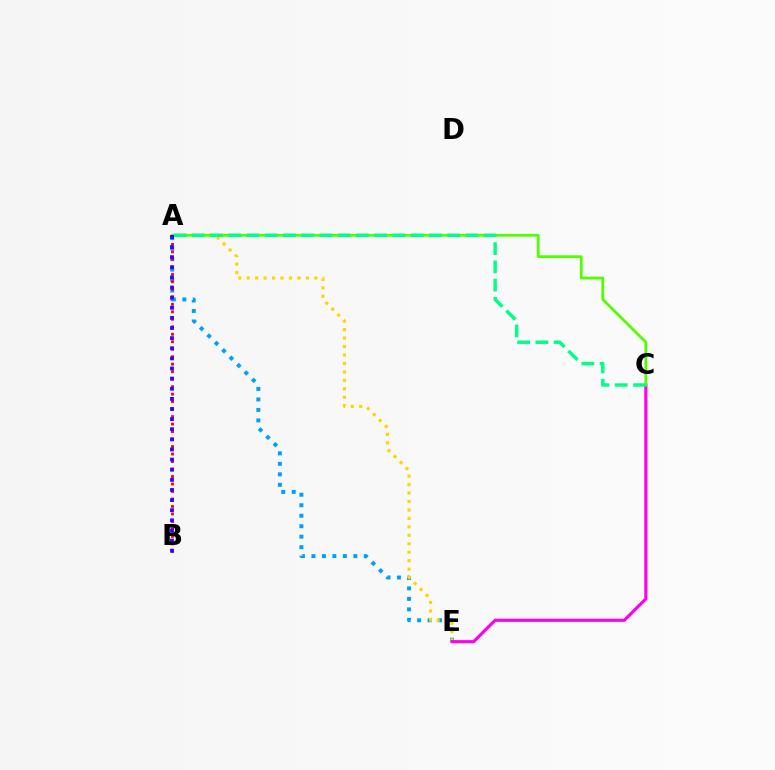{('A', 'E'): [{'color': '#009eff', 'line_style': 'dotted', 'thickness': 2.85}, {'color': '#ffd500', 'line_style': 'dotted', 'thickness': 2.3}], ('C', 'E'): [{'color': '#ff00ed', 'line_style': 'solid', 'thickness': 2.27}], ('A', 'C'): [{'color': '#4fff00', 'line_style': 'solid', 'thickness': 2.01}, {'color': '#00ff86', 'line_style': 'dashed', 'thickness': 2.48}], ('A', 'B'): [{'color': '#ff0000', 'line_style': 'dotted', 'thickness': 2.03}, {'color': '#3700ff', 'line_style': 'dotted', 'thickness': 2.75}]}